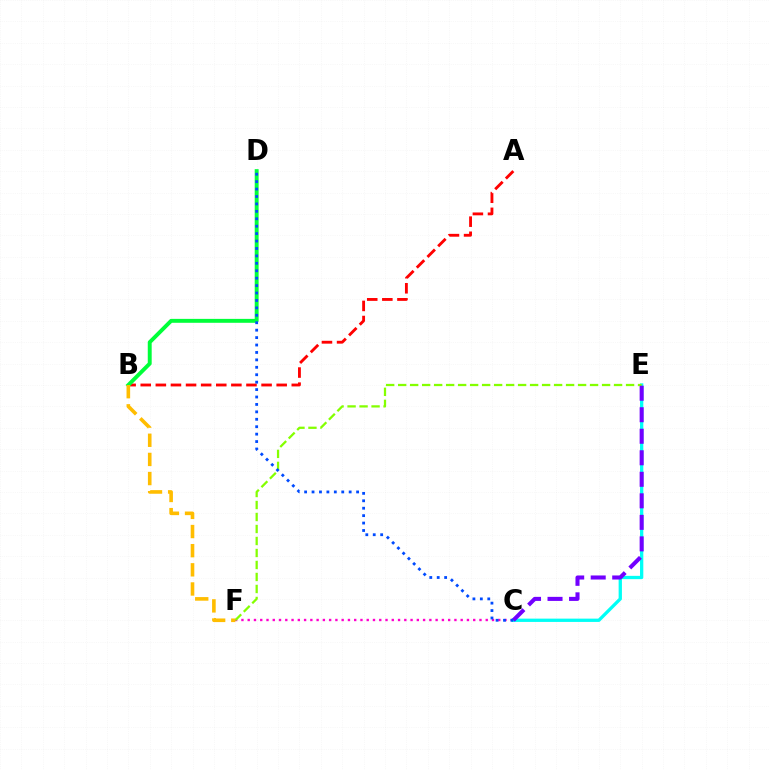{('C', 'F'): [{'color': '#ff00cf', 'line_style': 'dotted', 'thickness': 1.7}], ('C', 'E'): [{'color': '#00fff6', 'line_style': 'solid', 'thickness': 2.37}, {'color': '#7200ff', 'line_style': 'dashed', 'thickness': 2.92}], ('A', 'B'): [{'color': '#ff0000', 'line_style': 'dashed', 'thickness': 2.05}], ('B', 'D'): [{'color': '#00ff39', 'line_style': 'solid', 'thickness': 2.82}], ('E', 'F'): [{'color': '#84ff00', 'line_style': 'dashed', 'thickness': 1.63}], ('C', 'D'): [{'color': '#004bff', 'line_style': 'dotted', 'thickness': 2.02}], ('B', 'F'): [{'color': '#ffbd00', 'line_style': 'dashed', 'thickness': 2.6}]}